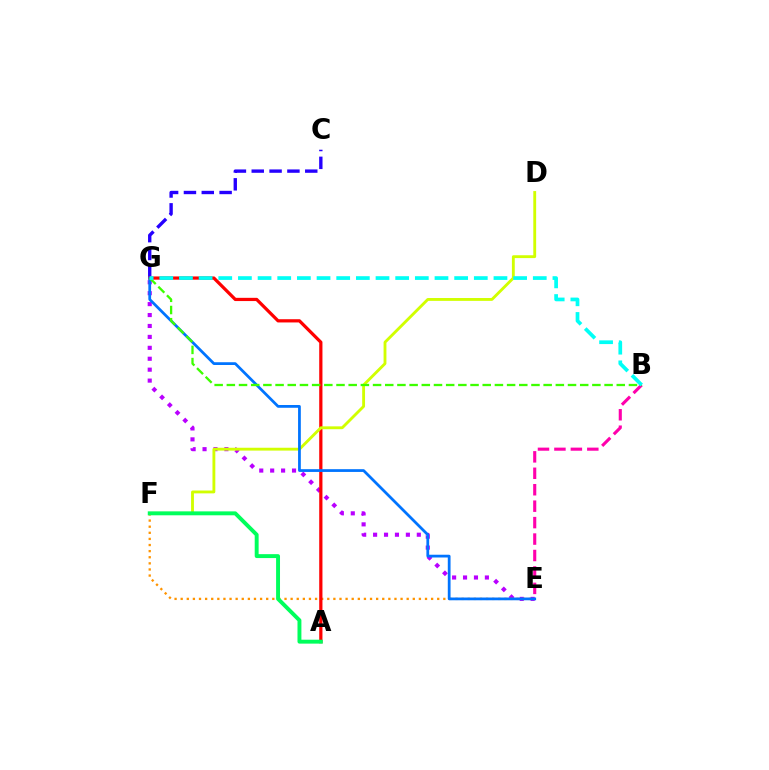{('E', 'G'): [{'color': '#b900ff', 'line_style': 'dotted', 'thickness': 2.97}, {'color': '#0074ff', 'line_style': 'solid', 'thickness': 1.99}], ('C', 'G'): [{'color': '#2500ff', 'line_style': 'dashed', 'thickness': 2.42}], ('E', 'F'): [{'color': '#ff9400', 'line_style': 'dotted', 'thickness': 1.66}], ('A', 'G'): [{'color': '#ff0000', 'line_style': 'solid', 'thickness': 2.33}], ('D', 'F'): [{'color': '#d1ff00', 'line_style': 'solid', 'thickness': 2.05}], ('B', 'E'): [{'color': '#ff00ac', 'line_style': 'dashed', 'thickness': 2.23}], ('A', 'F'): [{'color': '#00ff5c', 'line_style': 'solid', 'thickness': 2.82}], ('B', 'G'): [{'color': '#3dff00', 'line_style': 'dashed', 'thickness': 1.66}, {'color': '#00fff6', 'line_style': 'dashed', 'thickness': 2.67}]}